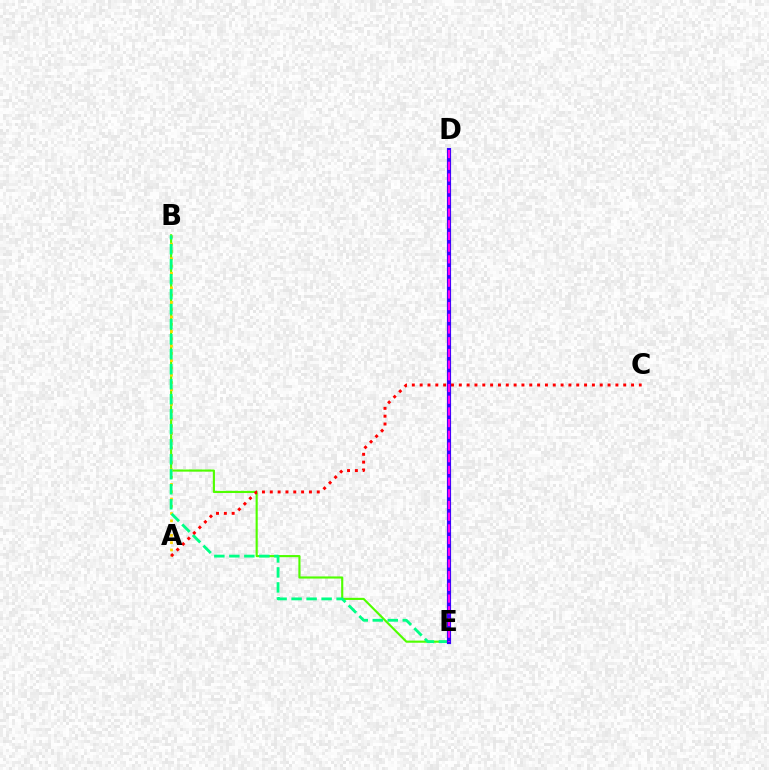{('B', 'E'): [{'color': '#4fff00', 'line_style': 'solid', 'thickness': 1.54}, {'color': '#00ff86', 'line_style': 'dashed', 'thickness': 2.04}], ('A', 'B'): [{'color': '#ffd500', 'line_style': 'dotted', 'thickness': 1.98}], ('A', 'C'): [{'color': '#ff0000', 'line_style': 'dotted', 'thickness': 2.13}], ('D', 'E'): [{'color': '#009eff', 'line_style': 'dashed', 'thickness': 1.78}, {'color': '#3700ff', 'line_style': 'solid', 'thickness': 2.99}, {'color': '#ff00ed', 'line_style': 'dashed', 'thickness': 1.59}]}